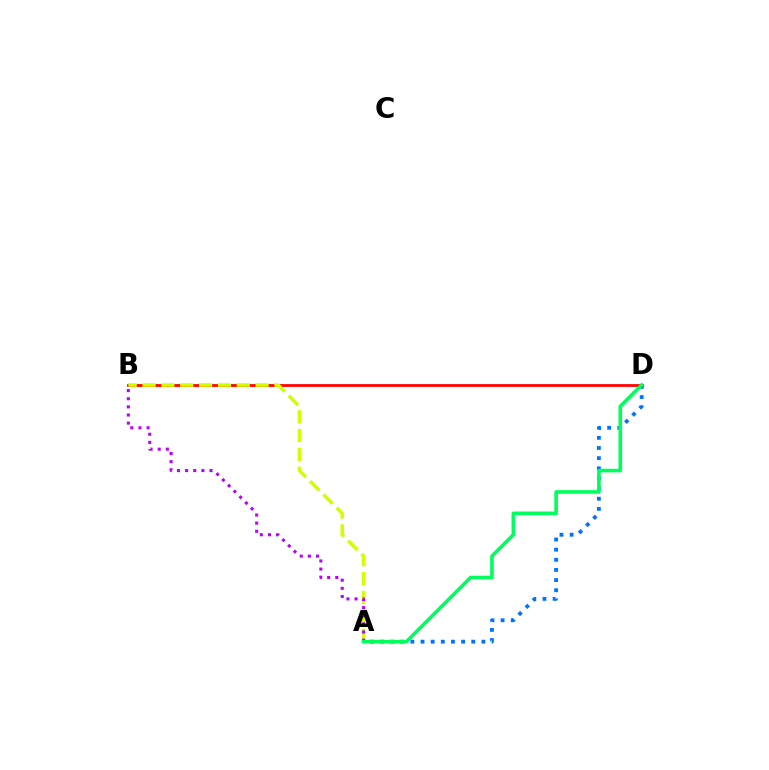{('A', 'D'): [{'color': '#0074ff', 'line_style': 'dotted', 'thickness': 2.76}, {'color': '#00ff5c', 'line_style': 'solid', 'thickness': 2.59}], ('B', 'D'): [{'color': '#ff0000', 'line_style': 'solid', 'thickness': 1.99}], ('A', 'B'): [{'color': '#d1ff00', 'line_style': 'dashed', 'thickness': 2.56}, {'color': '#b900ff', 'line_style': 'dotted', 'thickness': 2.21}]}